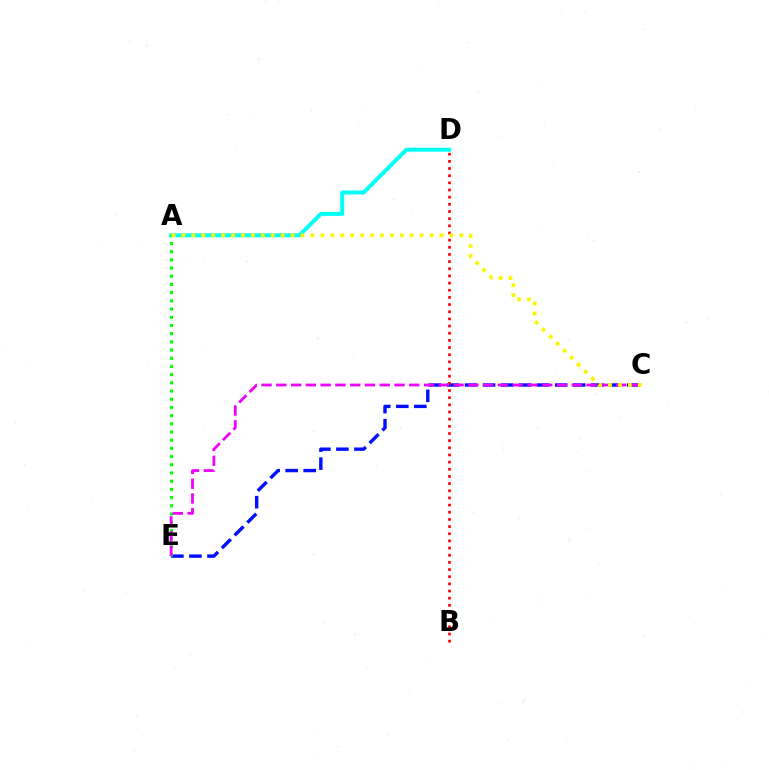{('A', 'D'): [{'color': '#00fff6', 'line_style': 'solid', 'thickness': 2.84}], ('C', 'E'): [{'color': '#0010ff', 'line_style': 'dashed', 'thickness': 2.45}, {'color': '#ee00ff', 'line_style': 'dashed', 'thickness': 2.01}], ('A', 'E'): [{'color': '#08ff00', 'line_style': 'dotted', 'thickness': 2.23}], ('B', 'D'): [{'color': '#ff0000', 'line_style': 'dotted', 'thickness': 1.95}], ('A', 'C'): [{'color': '#fcf500', 'line_style': 'dotted', 'thickness': 2.7}]}